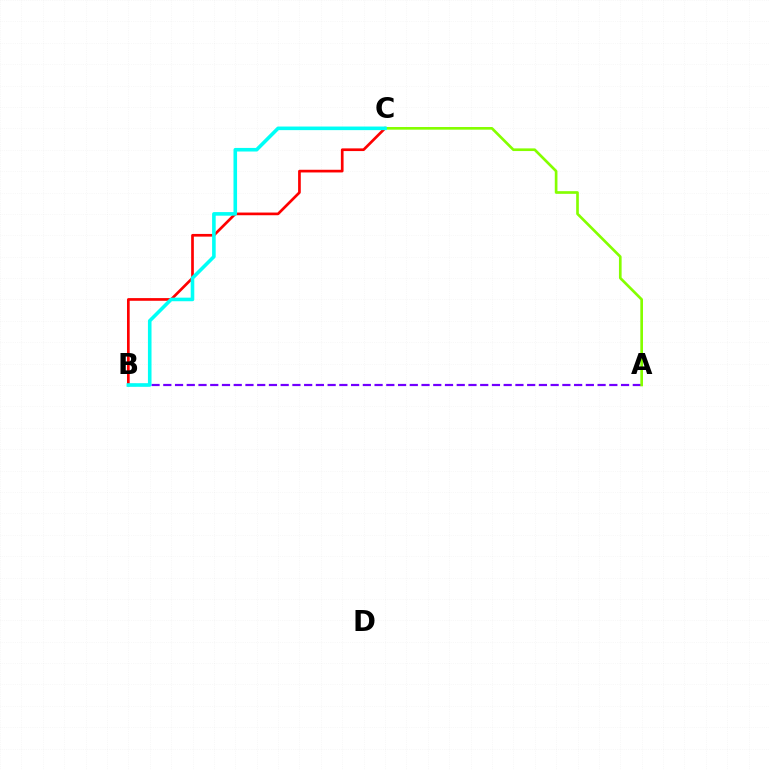{('B', 'C'): [{'color': '#ff0000', 'line_style': 'solid', 'thickness': 1.93}, {'color': '#00fff6', 'line_style': 'solid', 'thickness': 2.58}], ('A', 'B'): [{'color': '#7200ff', 'line_style': 'dashed', 'thickness': 1.59}], ('A', 'C'): [{'color': '#84ff00', 'line_style': 'solid', 'thickness': 1.92}]}